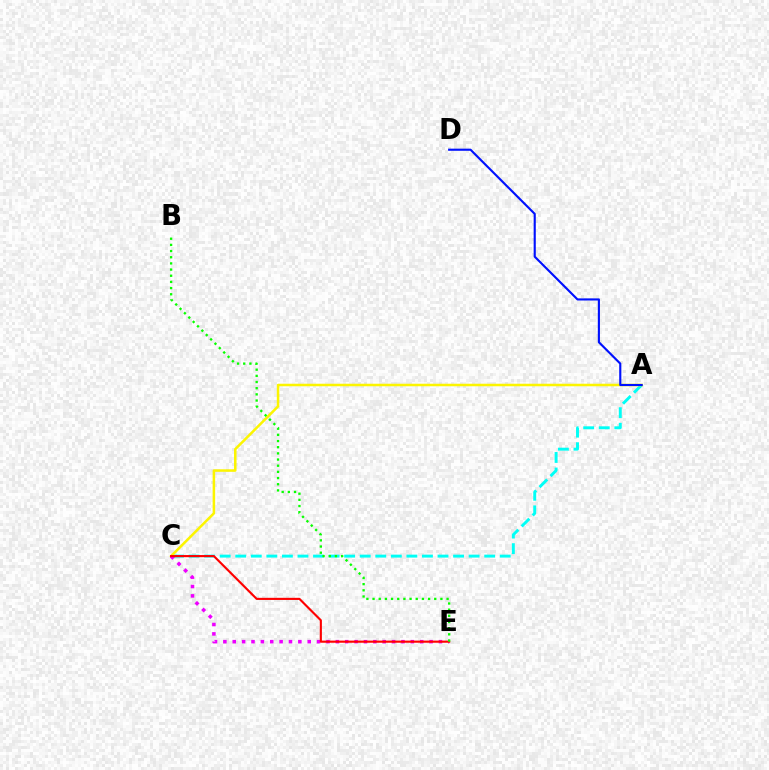{('A', 'C'): [{'color': '#00fff6', 'line_style': 'dashed', 'thickness': 2.11}, {'color': '#fcf500', 'line_style': 'solid', 'thickness': 1.81}], ('C', 'E'): [{'color': '#ee00ff', 'line_style': 'dotted', 'thickness': 2.55}, {'color': '#ff0000', 'line_style': 'solid', 'thickness': 1.53}], ('A', 'D'): [{'color': '#0010ff', 'line_style': 'solid', 'thickness': 1.54}], ('B', 'E'): [{'color': '#08ff00', 'line_style': 'dotted', 'thickness': 1.68}]}